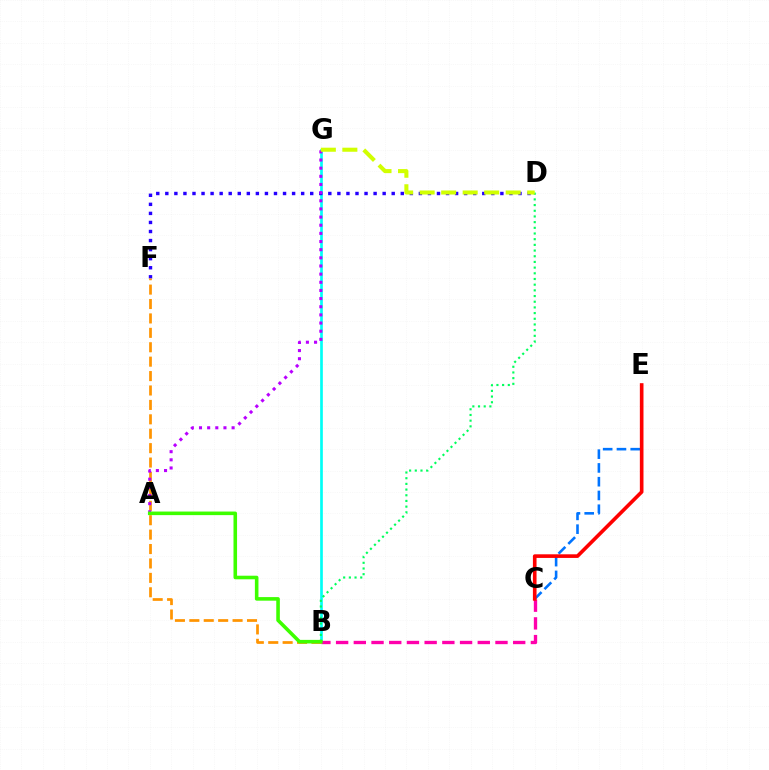{('B', 'G'): [{'color': '#00fff6', 'line_style': 'solid', 'thickness': 1.93}], ('B', 'C'): [{'color': '#ff00ac', 'line_style': 'dashed', 'thickness': 2.41}], ('B', 'D'): [{'color': '#00ff5c', 'line_style': 'dotted', 'thickness': 1.54}], ('D', 'F'): [{'color': '#2500ff', 'line_style': 'dotted', 'thickness': 2.46}], ('B', 'F'): [{'color': '#ff9400', 'line_style': 'dashed', 'thickness': 1.96}], ('C', 'E'): [{'color': '#0074ff', 'line_style': 'dashed', 'thickness': 1.87}, {'color': '#ff0000', 'line_style': 'solid', 'thickness': 2.61}], ('A', 'G'): [{'color': '#b900ff', 'line_style': 'dotted', 'thickness': 2.21}], ('A', 'B'): [{'color': '#3dff00', 'line_style': 'solid', 'thickness': 2.58}], ('D', 'G'): [{'color': '#d1ff00', 'line_style': 'dashed', 'thickness': 2.92}]}